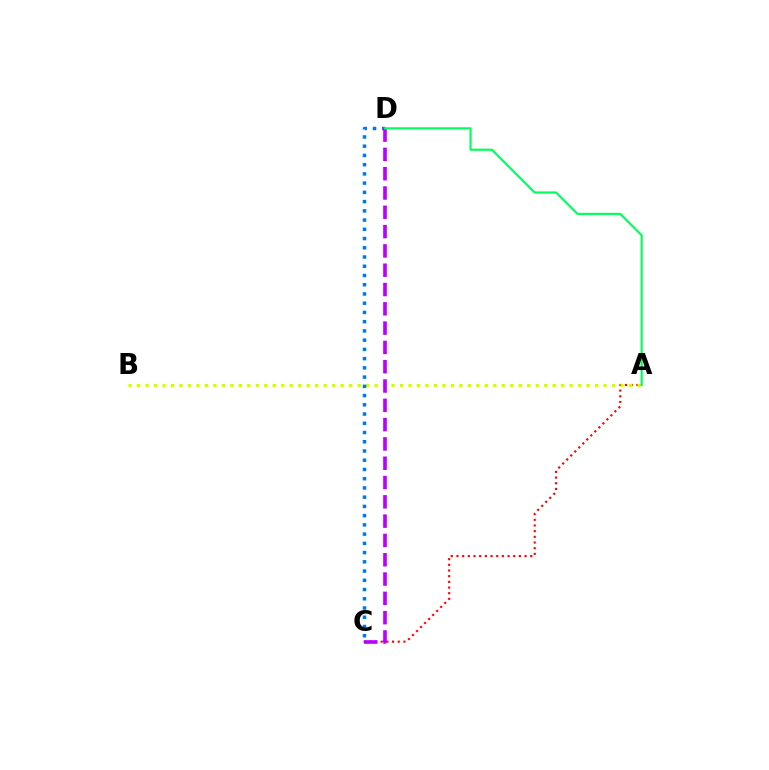{('A', 'C'): [{'color': '#ff0000', 'line_style': 'dotted', 'thickness': 1.54}], ('A', 'B'): [{'color': '#d1ff00', 'line_style': 'dotted', 'thickness': 2.3}], ('C', 'D'): [{'color': '#0074ff', 'line_style': 'dotted', 'thickness': 2.51}, {'color': '#b900ff', 'line_style': 'dashed', 'thickness': 2.62}], ('A', 'D'): [{'color': '#00ff5c', 'line_style': 'solid', 'thickness': 1.55}]}